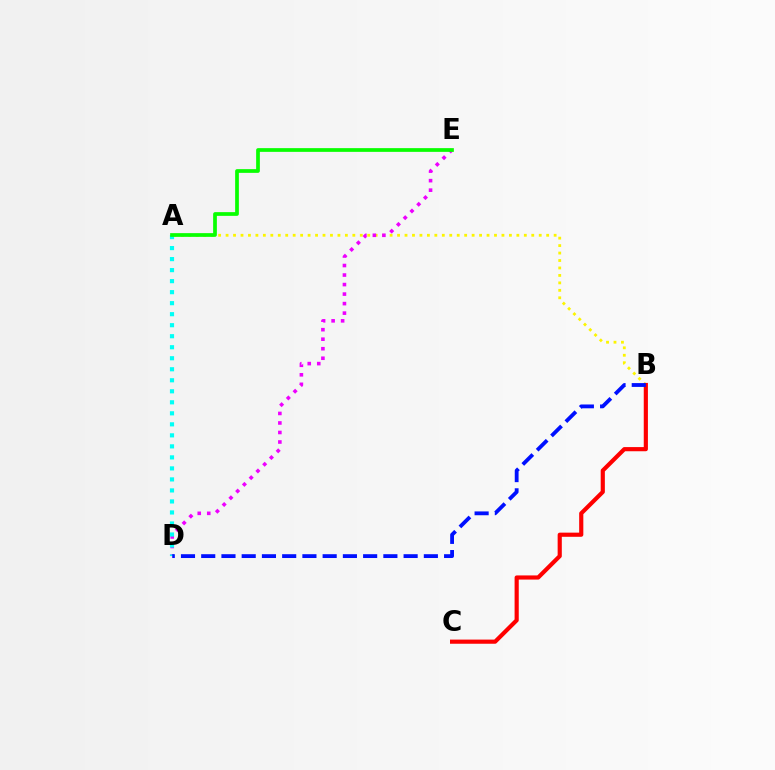{('A', 'B'): [{'color': '#fcf500', 'line_style': 'dotted', 'thickness': 2.03}], ('B', 'C'): [{'color': '#ff0000', 'line_style': 'solid', 'thickness': 2.99}], ('D', 'E'): [{'color': '#ee00ff', 'line_style': 'dotted', 'thickness': 2.59}], ('A', 'D'): [{'color': '#00fff6', 'line_style': 'dotted', 'thickness': 2.99}], ('B', 'D'): [{'color': '#0010ff', 'line_style': 'dashed', 'thickness': 2.75}], ('A', 'E'): [{'color': '#08ff00', 'line_style': 'solid', 'thickness': 2.68}]}